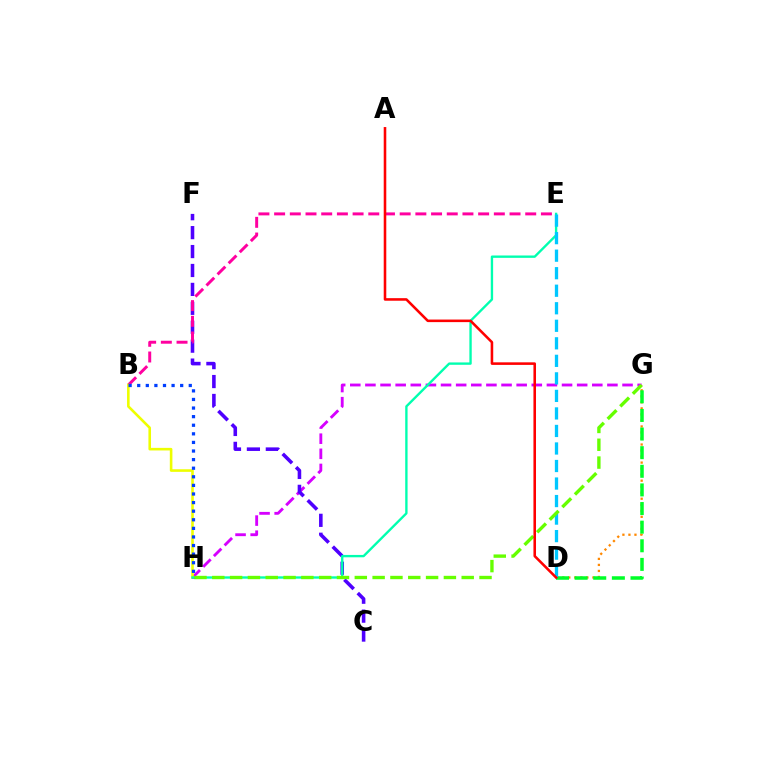{('G', 'H'): [{'color': '#d600ff', 'line_style': 'dashed', 'thickness': 2.05}, {'color': '#66ff00', 'line_style': 'dashed', 'thickness': 2.42}], ('D', 'G'): [{'color': '#ff8800', 'line_style': 'dotted', 'thickness': 1.64}, {'color': '#00ff27', 'line_style': 'dashed', 'thickness': 2.53}], ('C', 'F'): [{'color': '#4f00ff', 'line_style': 'dashed', 'thickness': 2.57}], ('B', 'E'): [{'color': '#ff00a0', 'line_style': 'dashed', 'thickness': 2.13}], ('B', 'H'): [{'color': '#eeff00', 'line_style': 'solid', 'thickness': 1.87}, {'color': '#003fff', 'line_style': 'dotted', 'thickness': 2.33}], ('E', 'H'): [{'color': '#00ffaf', 'line_style': 'solid', 'thickness': 1.7}], ('D', 'E'): [{'color': '#00c7ff', 'line_style': 'dashed', 'thickness': 2.38}], ('A', 'D'): [{'color': '#ff0000', 'line_style': 'solid', 'thickness': 1.85}]}